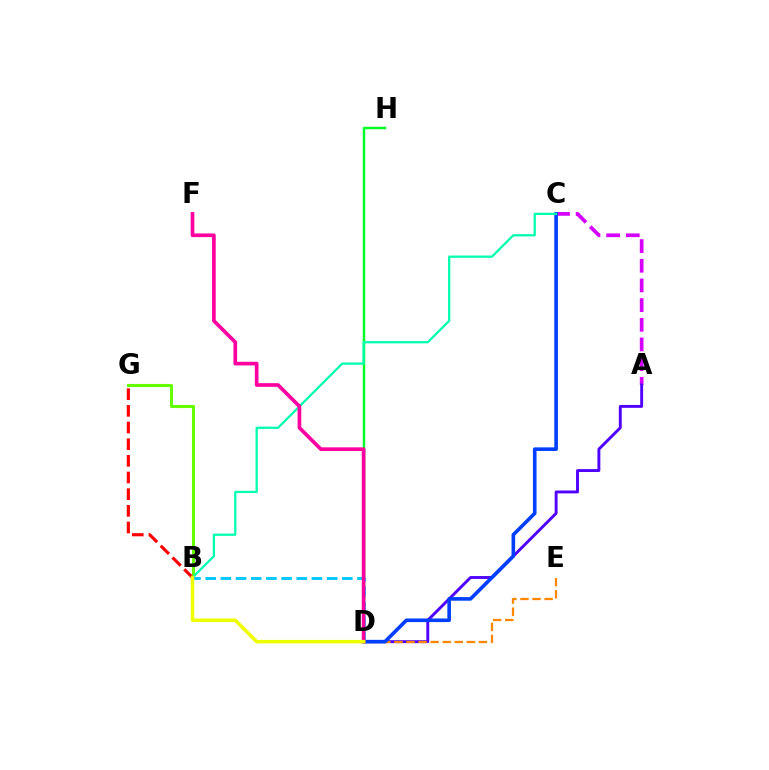{('A', 'C'): [{'color': '#d600ff', 'line_style': 'dashed', 'thickness': 2.67}], ('A', 'D'): [{'color': '#4f00ff', 'line_style': 'solid', 'thickness': 2.09}], ('D', 'H'): [{'color': '#00ff27', 'line_style': 'solid', 'thickness': 1.8}], ('D', 'E'): [{'color': '#ff8800', 'line_style': 'dashed', 'thickness': 1.64}], ('B', 'G'): [{'color': '#66ff00', 'line_style': 'solid', 'thickness': 2.21}, {'color': '#ff0000', 'line_style': 'dashed', 'thickness': 2.26}], ('B', 'D'): [{'color': '#00c7ff', 'line_style': 'dashed', 'thickness': 2.06}, {'color': '#eeff00', 'line_style': 'solid', 'thickness': 2.54}], ('C', 'D'): [{'color': '#003fff', 'line_style': 'solid', 'thickness': 2.6}], ('B', 'C'): [{'color': '#00ffaf', 'line_style': 'solid', 'thickness': 1.63}], ('D', 'F'): [{'color': '#ff00a0', 'line_style': 'solid', 'thickness': 2.65}]}